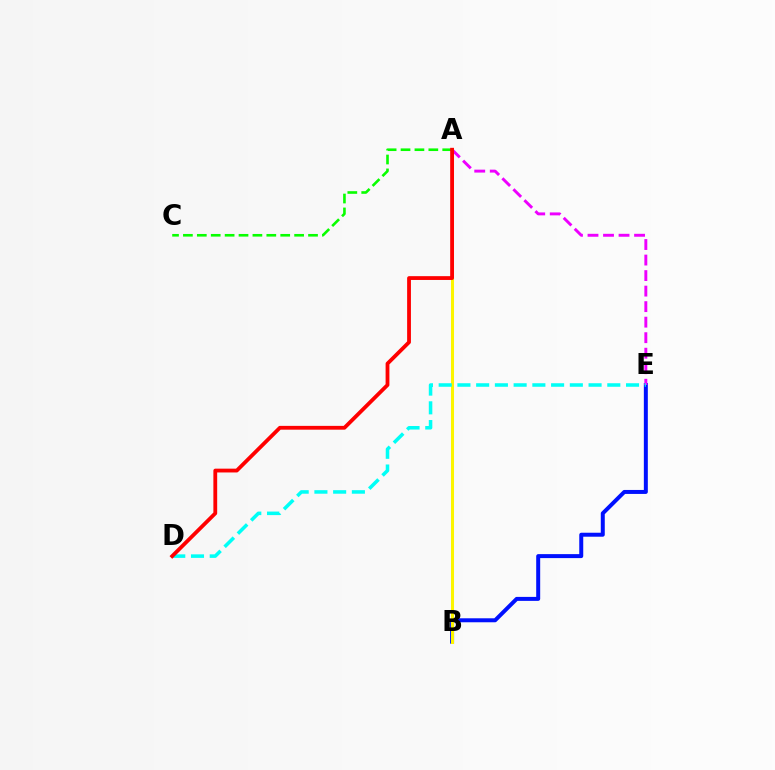{('B', 'E'): [{'color': '#0010ff', 'line_style': 'solid', 'thickness': 2.87}], ('A', 'E'): [{'color': '#ee00ff', 'line_style': 'dashed', 'thickness': 2.11}], ('A', 'B'): [{'color': '#fcf500', 'line_style': 'solid', 'thickness': 2.18}], ('D', 'E'): [{'color': '#00fff6', 'line_style': 'dashed', 'thickness': 2.55}], ('A', 'C'): [{'color': '#08ff00', 'line_style': 'dashed', 'thickness': 1.89}], ('A', 'D'): [{'color': '#ff0000', 'line_style': 'solid', 'thickness': 2.74}]}